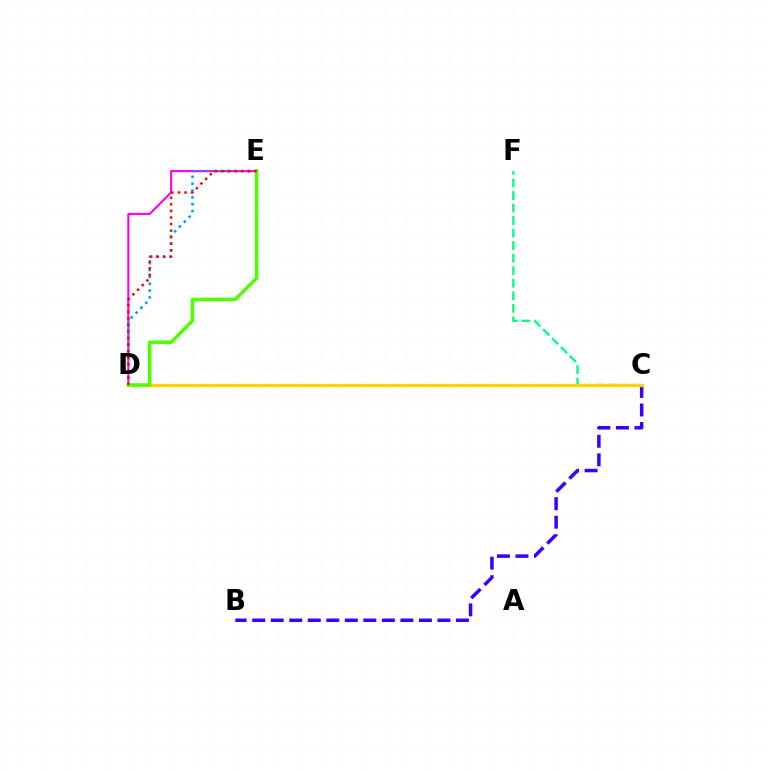{('D', 'E'): [{'color': '#ff00ed', 'line_style': 'solid', 'thickness': 1.52}, {'color': '#009eff', 'line_style': 'dotted', 'thickness': 1.86}, {'color': '#4fff00', 'line_style': 'solid', 'thickness': 2.53}, {'color': '#ff0000', 'line_style': 'dotted', 'thickness': 1.78}], ('C', 'F'): [{'color': '#00ff86', 'line_style': 'dashed', 'thickness': 1.7}], ('B', 'C'): [{'color': '#3700ff', 'line_style': 'dashed', 'thickness': 2.52}], ('C', 'D'): [{'color': '#ffd500', 'line_style': 'solid', 'thickness': 2.38}]}